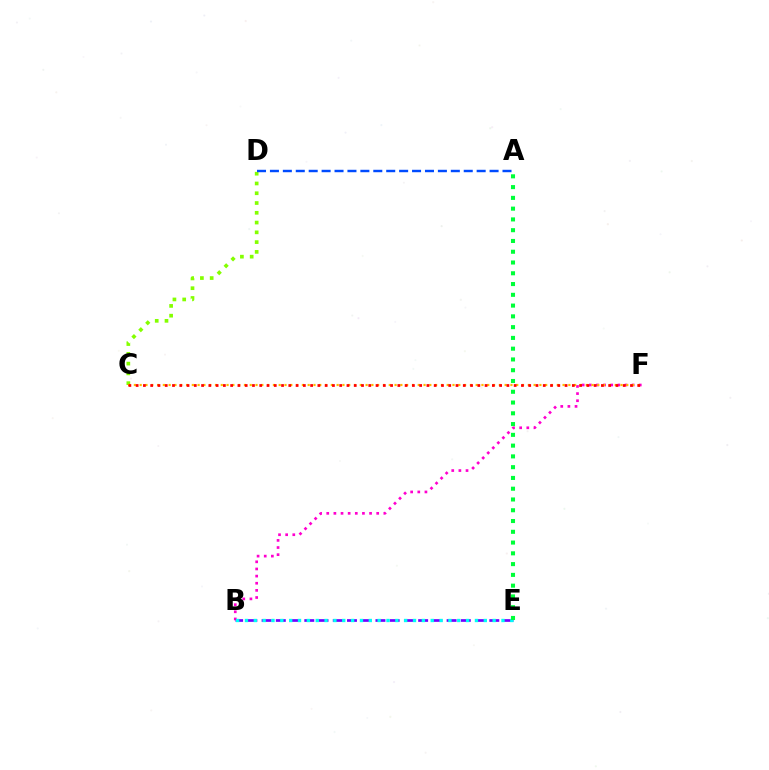{('B', 'F'): [{'color': '#ff00cf', 'line_style': 'dotted', 'thickness': 1.94}], ('C', 'D'): [{'color': '#84ff00', 'line_style': 'dotted', 'thickness': 2.66}], ('B', 'E'): [{'color': '#7200ff', 'line_style': 'dashed', 'thickness': 1.93}, {'color': '#00fff6', 'line_style': 'dotted', 'thickness': 2.4}], ('A', 'D'): [{'color': '#004bff', 'line_style': 'dashed', 'thickness': 1.76}], ('C', 'F'): [{'color': '#ffbd00', 'line_style': 'dotted', 'thickness': 1.57}, {'color': '#ff0000', 'line_style': 'dotted', 'thickness': 1.98}], ('A', 'E'): [{'color': '#00ff39', 'line_style': 'dotted', 'thickness': 2.93}]}